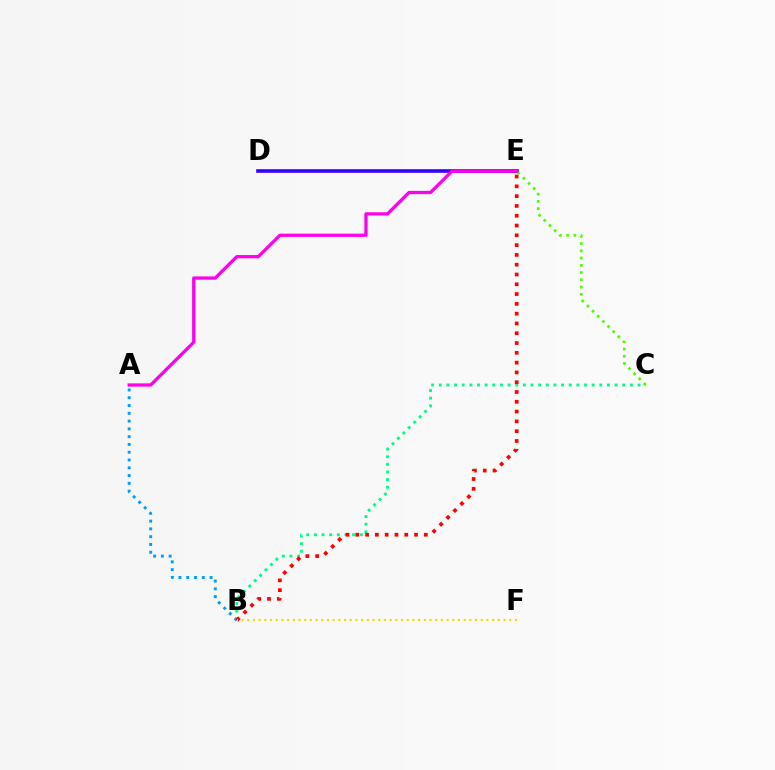{('D', 'E'): [{'color': '#3700ff', 'line_style': 'solid', 'thickness': 2.62}], ('C', 'E'): [{'color': '#4fff00', 'line_style': 'dotted', 'thickness': 1.97}], ('B', 'C'): [{'color': '#00ff86', 'line_style': 'dotted', 'thickness': 2.08}], ('A', 'E'): [{'color': '#ff00ed', 'line_style': 'solid', 'thickness': 2.34}], ('A', 'B'): [{'color': '#009eff', 'line_style': 'dotted', 'thickness': 2.11}], ('B', 'E'): [{'color': '#ff0000', 'line_style': 'dotted', 'thickness': 2.66}], ('B', 'F'): [{'color': '#ffd500', 'line_style': 'dotted', 'thickness': 1.55}]}